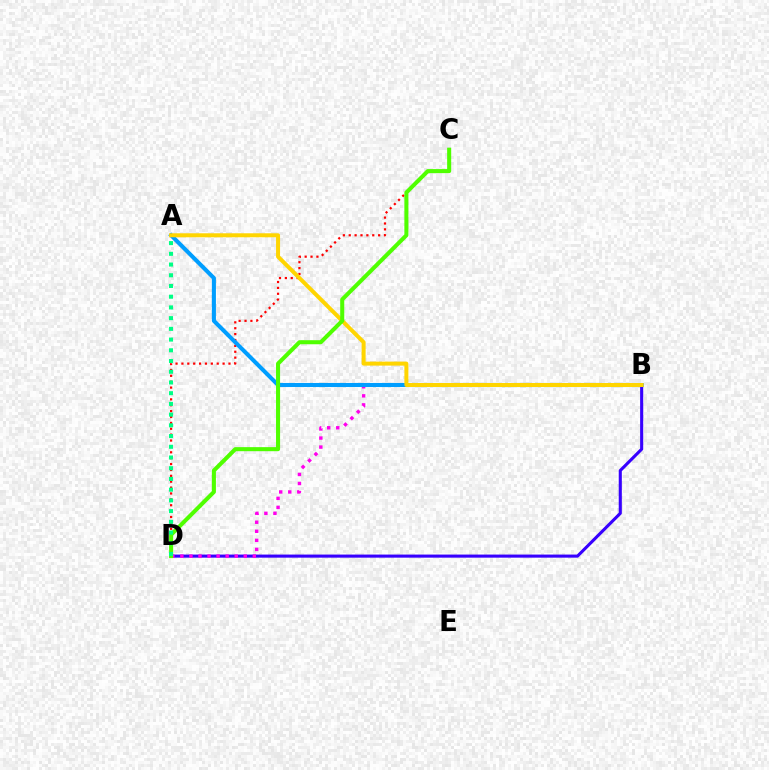{('B', 'D'): [{'color': '#3700ff', 'line_style': 'solid', 'thickness': 2.23}, {'color': '#ff00ed', 'line_style': 'dotted', 'thickness': 2.46}], ('C', 'D'): [{'color': '#ff0000', 'line_style': 'dotted', 'thickness': 1.6}, {'color': '#4fff00', 'line_style': 'solid', 'thickness': 2.92}], ('A', 'B'): [{'color': '#009eff', 'line_style': 'solid', 'thickness': 2.93}, {'color': '#ffd500', 'line_style': 'solid', 'thickness': 2.88}], ('A', 'D'): [{'color': '#00ff86', 'line_style': 'dotted', 'thickness': 2.91}]}